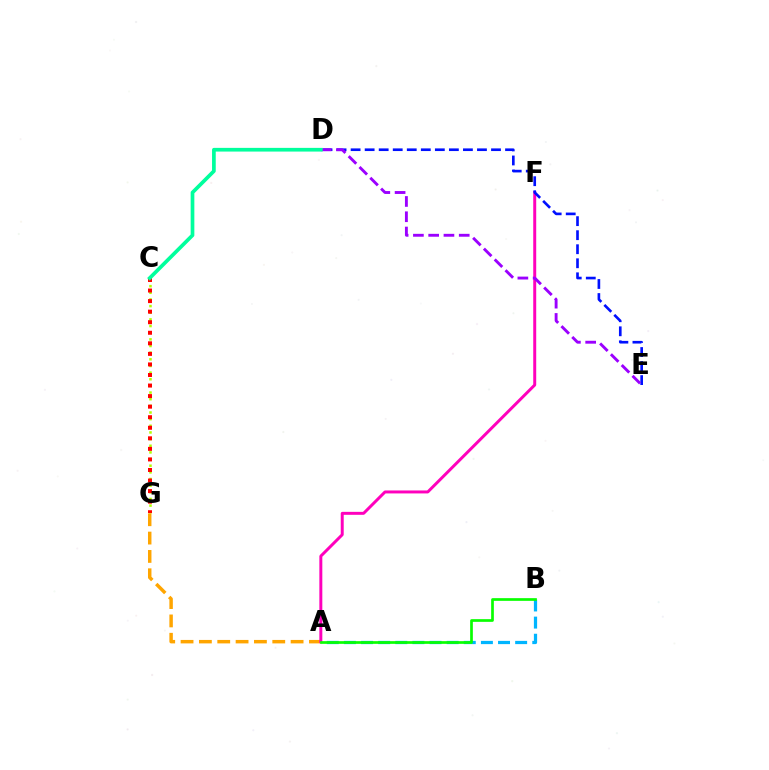{('C', 'G'): [{'color': '#b3ff00', 'line_style': 'dotted', 'thickness': 1.81}, {'color': '#ff0000', 'line_style': 'dotted', 'thickness': 2.87}], ('A', 'G'): [{'color': '#ffa500', 'line_style': 'dashed', 'thickness': 2.49}], ('A', 'B'): [{'color': '#00b5ff', 'line_style': 'dashed', 'thickness': 2.33}, {'color': '#08ff00', 'line_style': 'solid', 'thickness': 1.94}], ('A', 'F'): [{'color': '#ff00bd', 'line_style': 'solid', 'thickness': 2.14}], ('D', 'E'): [{'color': '#0010ff', 'line_style': 'dashed', 'thickness': 1.91}, {'color': '#9b00ff', 'line_style': 'dashed', 'thickness': 2.07}], ('C', 'D'): [{'color': '#00ff9d', 'line_style': 'solid', 'thickness': 2.66}]}